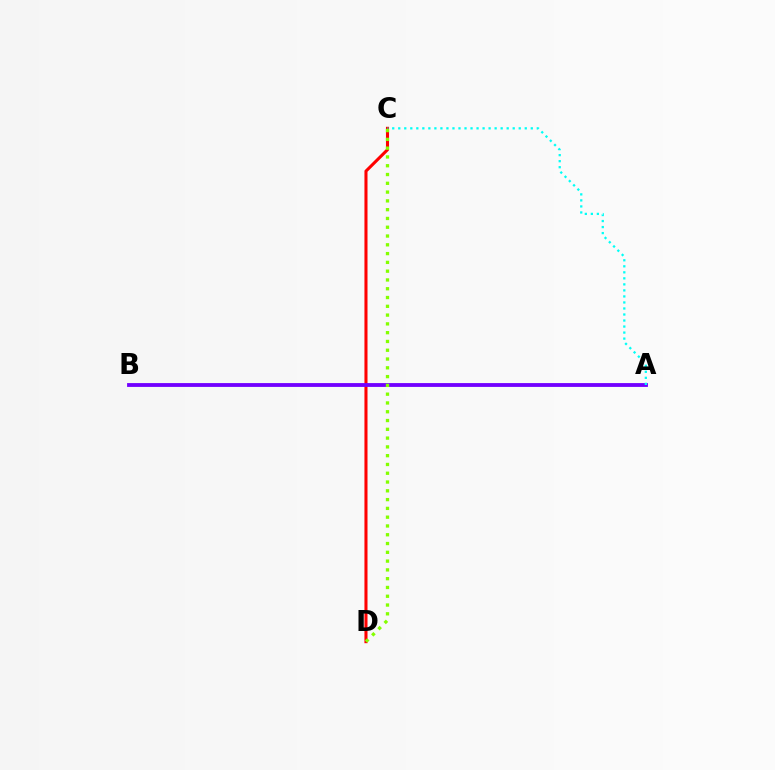{('C', 'D'): [{'color': '#ff0000', 'line_style': 'solid', 'thickness': 2.2}, {'color': '#84ff00', 'line_style': 'dotted', 'thickness': 2.39}], ('A', 'B'): [{'color': '#7200ff', 'line_style': 'solid', 'thickness': 2.76}], ('A', 'C'): [{'color': '#00fff6', 'line_style': 'dotted', 'thickness': 1.64}]}